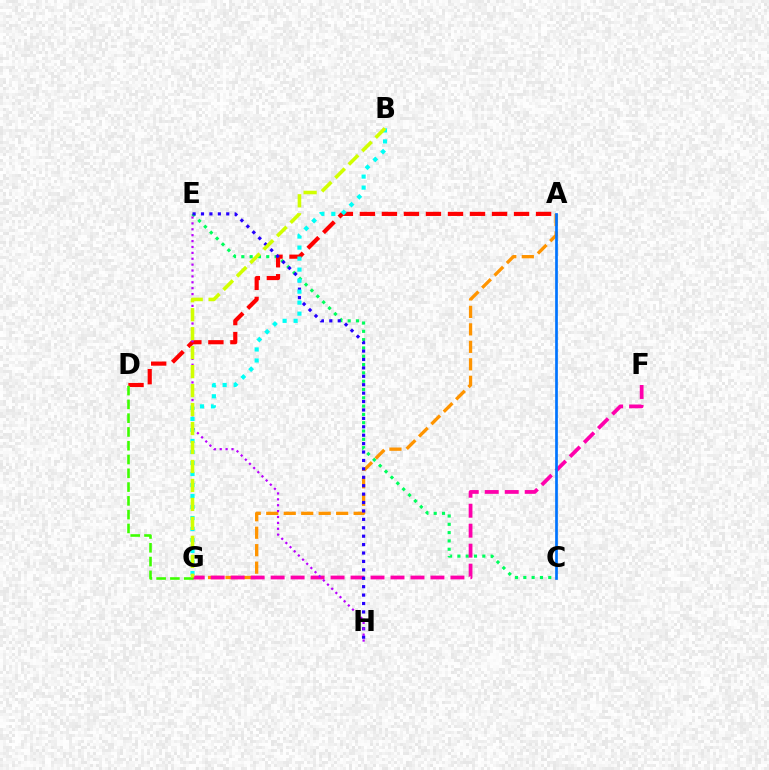{('C', 'E'): [{'color': '#00ff5c', 'line_style': 'dotted', 'thickness': 2.26}], ('A', 'D'): [{'color': '#ff0000', 'line_style': 'dashed', 'thickness': 2.99}], ('A', 'G'): [{'color': '#ff9400', 'line_style': 'dashed', 'thickness': 2.37}], ('F', 'G'): [{'color': '#ff00ac', 'line_style': 'dashed', 'thickness': 2.71}], ('D', 'G'): [{'color': '#3dff00', 'line_style': 'dashed', 'thickness': 1.87}], ('E', 'H'): [{'color': '#2500ff', 'line_style': 'dotted', 'thickness': 2.29}, {'color': '#b900ff', 'line_style': 'dotted', 'thickness': 1.6}], ('B', 'G'): [{'color': '#00fff6', 'line_style': 'dotted', 'thickness': 2.99}, {'color': '#d1ff00', 'line_style': 'dashed', 'thickness': 2.58}], ('A', 'C'): [{'color': '#0074ff', 'line_style': 'solid', 'thickness': 1.95}]}